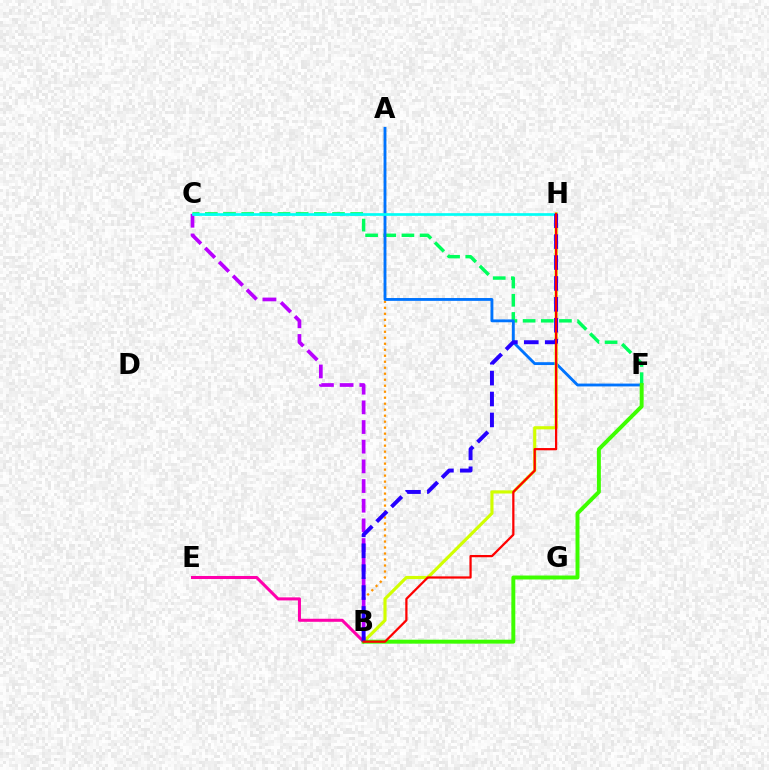{('C', 'F'): [{'color': '#00ff5c', 'line_style': 'dashed', 'thickness': 2.47}], ('A', 'B'): [{'color': '#ff9400', 'line_style': 'dotted', 'thickness': 1.63}], ('A', 'F'): [{'color': '#0074ff', 'line_style': 'solid', 'thickness': 2.05}], ('B', 'H'): [{'color': '#d1ff00', 'line_style': 'solid', 'thickness': 2.26}, {'color': '#2500ff', 'line_style': 'dashed', 'thickness': 2.84}, {'color': '#ff0000', 'line_style': 'solid', 'thickness': 1.62}], ('B', 'C'): [{'color': '#b900ff', 'line_style': 'dashed', 'thickness': 2.67}], ('B', 'E'): [{'color': '#ff00ac', 'line_style': 'solid', 'thickness': 2.19}], ('C', 'H'): [{'color': '#00fff6', 'line_style': 'solid', 'thickness': 1.93}], ('B', 'F'): [{'color': '#3dff00', 'line_style': 'solid', 'thickness': 2.84}]}